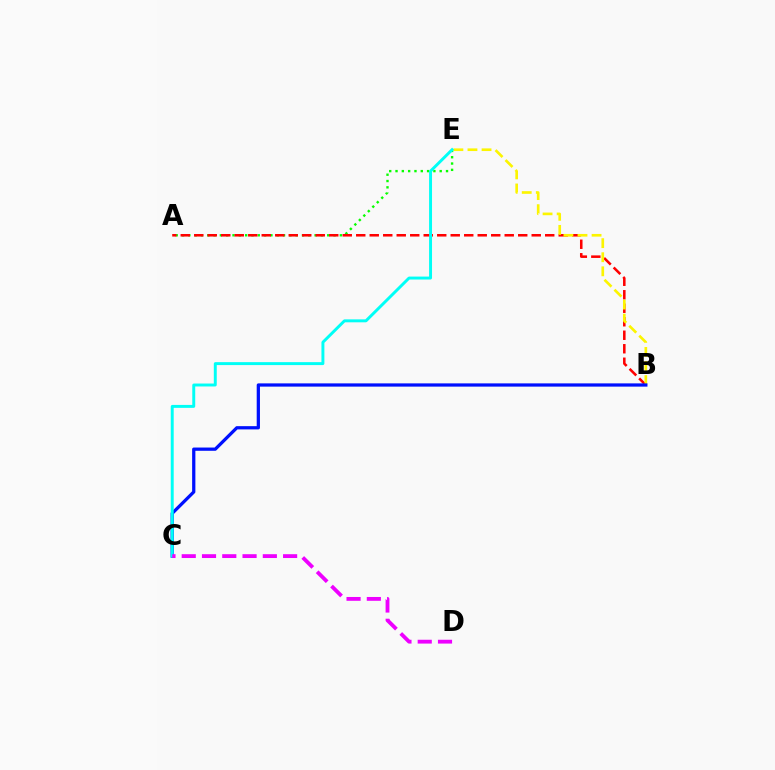{('A', 'E'): [{'color': '#08ff00', 'line_style': 'dotted', 'thickness': 1.72}], ('A', 'B'): [{'color': '#ff0000', 'line_style': 'dashed', 'thickness': 1.83}], ('B', 'E'): [{'color': '#fcf500', 'line_style': 'dashed', 'thickness': 1.91}], ('B', 'C'): [{'color': '#0010ff', 'line_style': 'solid', 'thickness': 2.34}], ('C', 'E'): [{'color': '#00fff6', 'line_style': 'solid', 'thickness': 2.12}], ('C', 'D'): [{'color': '#ee00ff', 'line_style': 'dashed', 'thickness': 2.75}]}